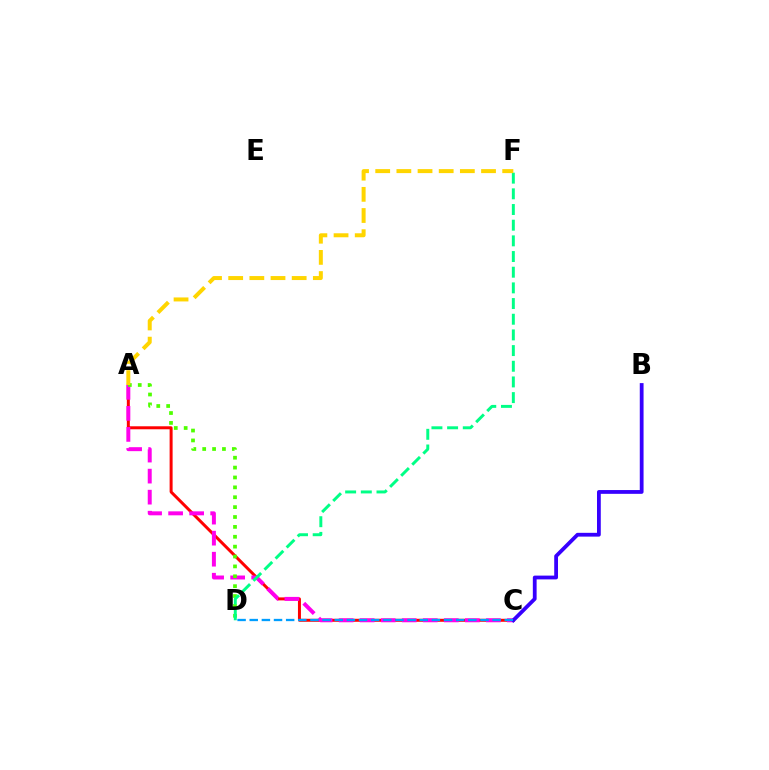{('A', 'C'): [{'color': '#ff0000', 'line_style': 'solid', 'thickness': 2.15}, {'color': '#ff00ed', 'line_style': 'dashed', 'thickness': 2.86}], ('A', 'D'): [{'color': '#4fff00', 'line_style': 'dotted', 'thickness': 2.68}], ('B', 'C'): [{'color': '#3700ff', 'line_style': 'solid', 'thickness': 2.73}], ('C', 'D'): [{'color': '#009eff', 'line_style': 'dashed', 'thickness': 1.65}], ('D', 'F'): [{'color': '#00ff86', 'line_style': 'dashed', 'thickness': 2.13}], ('A', 'F'): [{'color': '#ffd500', 'line_style': 'dashed', 'thickness': 2.88}]}